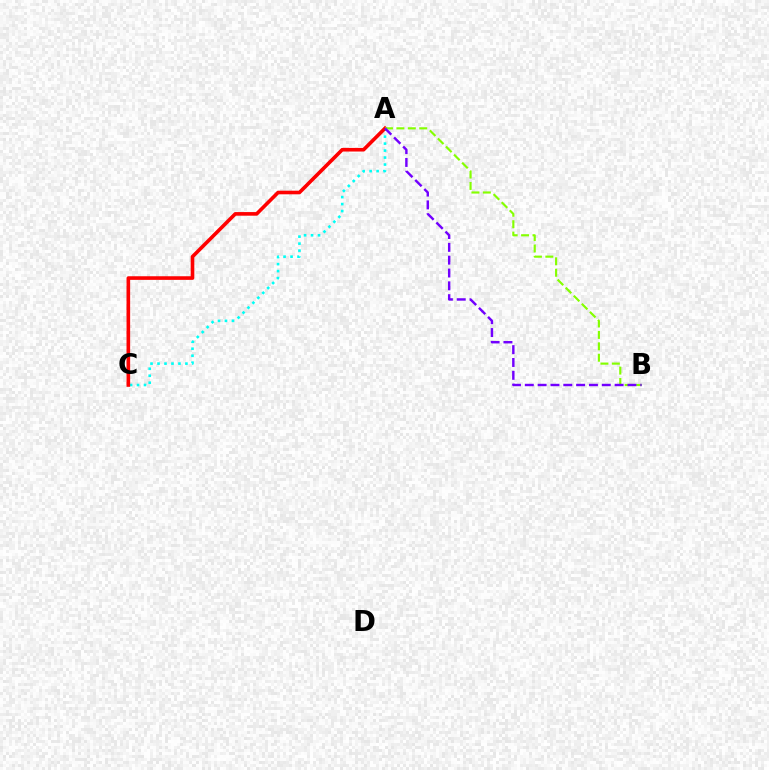{('A', 'C'): [{'color': '#00fff6', 'line_style': 'dotted', 'thickness': 1.9}, {'color': '#ff0000', 'line_style': 'solid', 'thickness': 2.61}], ('A', 'B'): [{'color': '#84ff00', 'line_style': 'dashed', 'thickness': 1.55}, {'color': '#7200ff', 'line_style': 'dashed', 'thickness': 1.74}]}